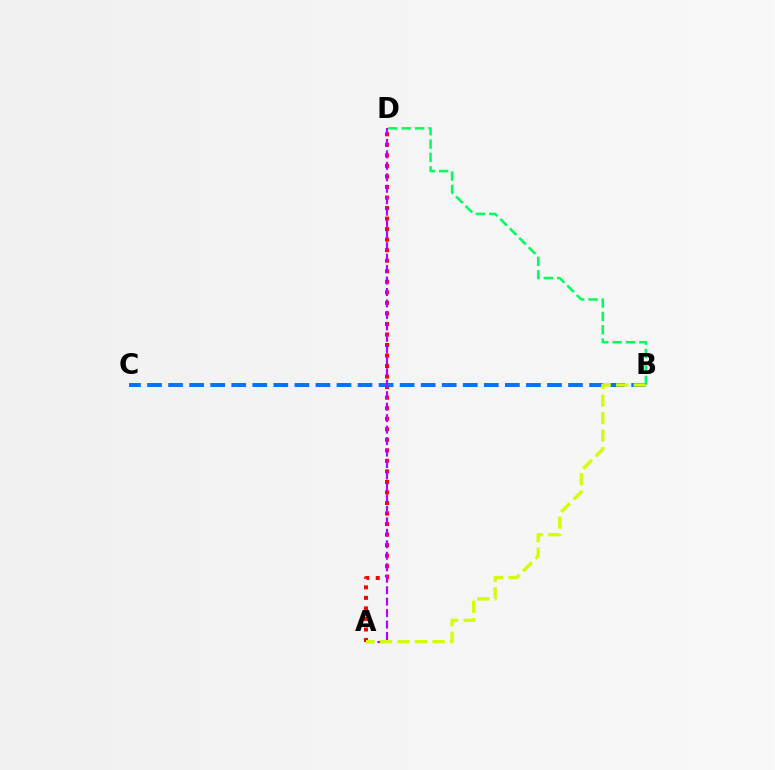{('A', 'D'): [{'color': '#ff0000', 'line_style': 'dotted', 'thickness': 2.86}, {'color': '#b900ff', 'line_style': 'dashed', 'thickness': 1.56}], ('B', 'D'): [{'color': '#00ff5c', 'line_style': 'dashed', 'thickness': 1.82}], ('B', 'C'): [{'color': '#0074ff', 'line_style': 'dashed', 'thickness': 2.86}], ('A', 'B'): [{'color': '#d1ff00', 'line_style': 'dashed', 'thickness': 2.38}]}